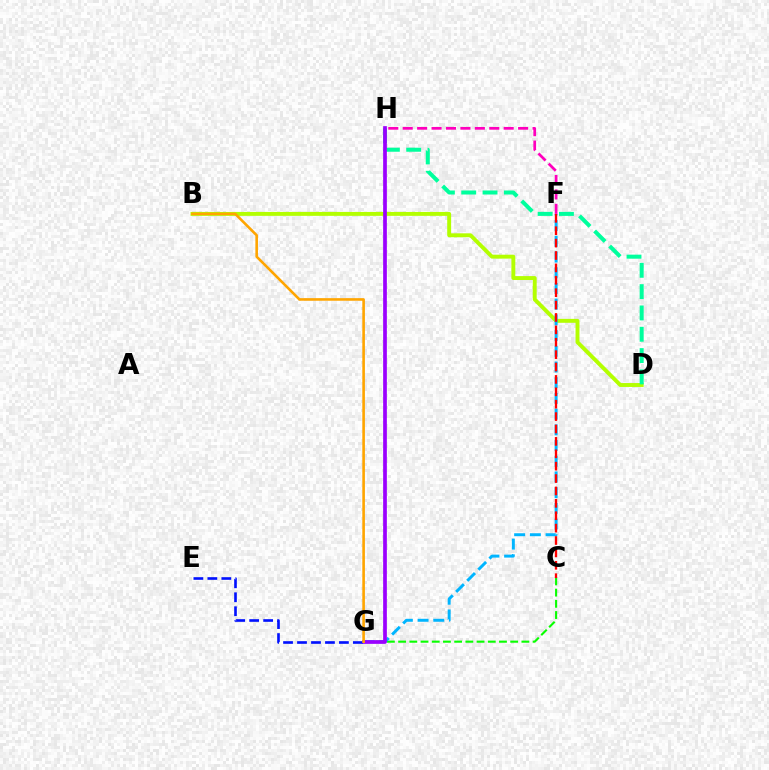{('B', 'D'): [{'color': '#b3ff00', 'line_style': 'solid', 'thickness': 2.82}], ('D', 'H'): [{'color': '#00ff9d', 'line_style': 'dashed', 'thickness': 2.9}], ('C', 'G'): [{'color': '#08ff00', 'line_style': 'dashed', 'thickness': 1.52}], ('F', 'G'): [{'color': '#00b5ff', 'line_style': 'dashed', 'thickness': 2.13}], ('F', 'H'): [{'color': '#ff00bd', 'line_style': 'dashed', 'thickness': 1.96}], ('G', 'H'): [{'color': '#9b00ff', 'line_style': 'solid', 'thickness': 2.67}], ('C', 'F'): [{'color': '#ff0000', 'line_style': 'dashed', 'thickness': 1.68}], ('E', 'G'): [{'color': '#0010ff', 'line_style': 'dashed', 'thickness': 1.9}], ('B', 'G'): [{'color': '#ffa500', 'line_style': 'solid', 'thickness': 1.88}]}